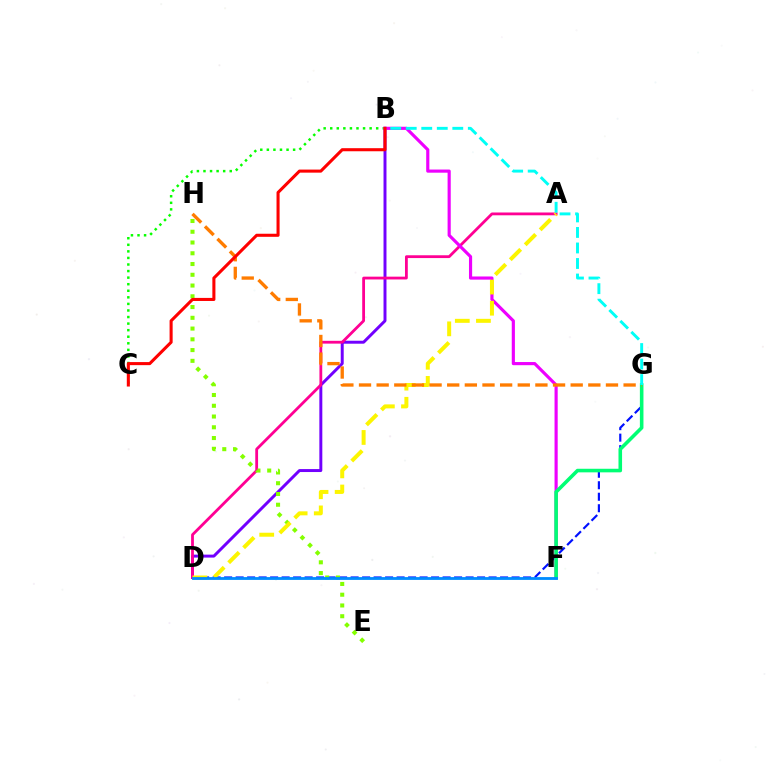{('D', 'G'): [{'color': '#0010ff', 'line_style': 'dashed', 'thickness': 1.56}], ('B', 'D'): [{'color': '#7200ff', 'line_style': 'solid', 'thickness': 2.13}], ('A', 'D'): [{'color': '#ff0094', 'line_style': 'solid', 'thickness': 2.02}, {'color': '#fcf500', 'line_style': 'dashed', 'thickness': 2.87}], ('B', 'C'): [{'color': '#08ff00', 'line_style': 'dotted', 'thickness': 1.78}, {'color': '#ff0000', 'line_style': 'solid', 'thickness': 2.21}], ('E', 'H'): [{'color': '#84ff00', 'line_style': 'dotted', 'thickness': 2.92}], ('B', 'F'): [{'color': '#ee00ff', 'line_style': 'solid', 'thickness': 2.27}], ('F', 'G'): [{'color': '#00ff74', 'line_style': 'solid', 'thickness': 2.58}], ('G', 'H'): [{'color': '#ff7c00', 'line_style': 'dashed', 'thickness': 2.4}], ('D', 'F'): [{'color': '#008cff', 'line_style': 'solid', 'thickness': 2.03}], ('B', 'G'): [{'color': '#00fff6', 'line_style': 'dashed', 'thickness': 2.11}]}